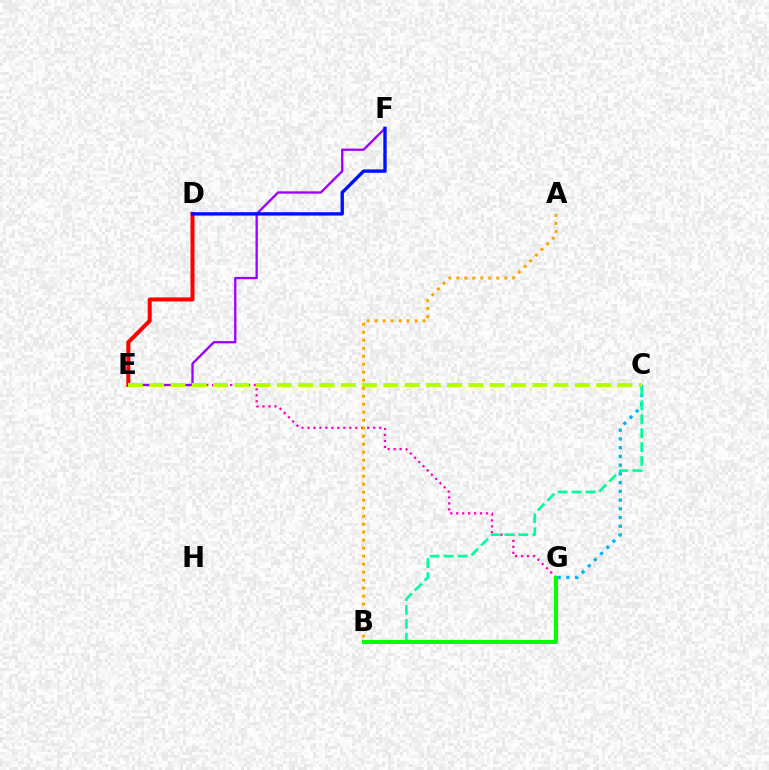{('C', 'G'): [{'color': '#00b5ff', 'line_style': 'dotted', 'thickness': 2.37}], ('E', 'G'): [{'color': '#ff00bd', 'line_style': 'dotted', 'thickness': 1.62}], ('B', 'C'): [{'color': '#00ff9d', 'line_style': 'dashed', 'thickness': 1.89}], ('E', 'F'): [{'color': '#9b00ff', 'line_style': 'solid', 'thickness': 1.66}], ('B', 'G'): [{'color': '#08ff00', 'line_style': 'solid', 'thickness': 2.92}], ('D', 'E'): [{'color': '#ff0000', 'line_style': 'solid', 'thickness': 2.89}], ('D', 'F'): [{'color': '#0010ff', 'line_style': 'solid', 'thickness': 2.43}], ('A', 'B'): [{'color': '#ffa500', 'line_style': 'dotted', 'thickness': 2.17}], ('C', 'E'): [{'color': '#b3ff00', 'line_style': 'dashed', 'thickness': 2.89}]}